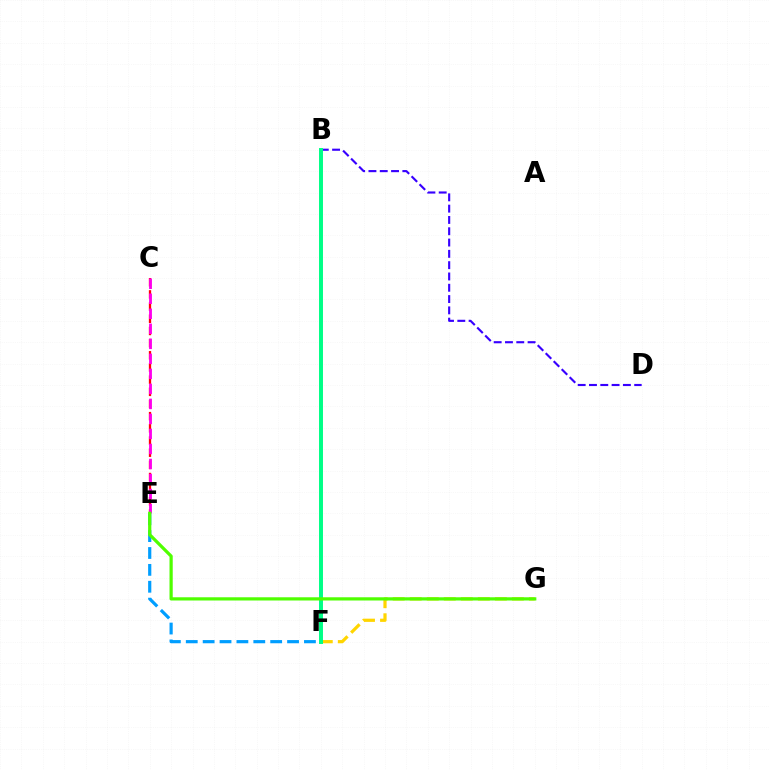{('E', 'F'): [{'color': '#009eff', 'line_style': 'dashed', 'thickness': 2.29}], ('B', 'D'): [{'color': '#3700ff', 'line_style': 'dashed', 'thickness': 1.54}], ('F', 'G'): [{'color': '#ffd500', 'line_style': 'dashed', 'thickness': 2.31}], ('B', 'F'): [{'color': '#00ff86', 'line_style': 'solid', 'thickness': 2.85}], ('C', 'E'): [{'color': '#ff0000', 'line_style': 'dashed', 'thickness': 1.65}, {'color': '#ff00ed', 'line_style': 'dashed', 'thickness': 2.04}], ('E', 'G'): [{'color': '#4fff00', 'line_style': 'solid', 'thickness': 2.32}]}